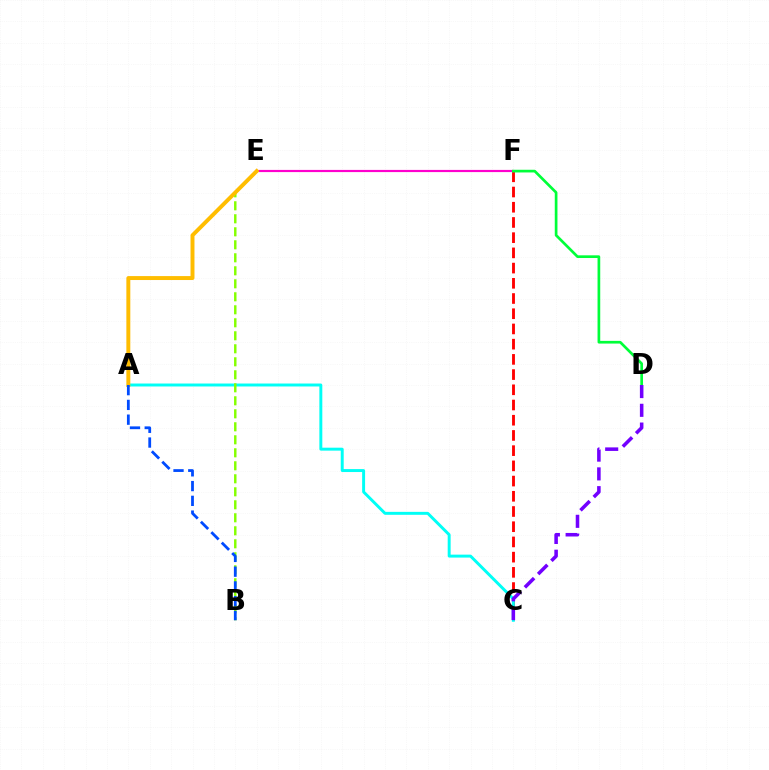{('C', 'F'): [{'color': '#ff0000', 'line_style': 'dashed', 'thickness': 2.07}], ('A', 'C'): [{'color': '#00fff6', 'line_style': 'solid', 'thickness': 2.12}], ('E', 'F'): [{'color': '#ff00cf', 'line_style': 'solid', 'thickness': 1.57}], ('D', 'F'): [{'color': '#00ff39', 'line_style': 'solid', 'thickness': 1.94}], ('B', 'E'): [{'color': '#84ff00', 'line_style': 'dashed', 'thickness': 1.77}], ('A', 'E'): [{'color': '#ffbd00', 'line_style': 'solid', 'thickness': 2.84}], ('A', 'B'): [{'color': '#004bff', 'line_style': 'dashed', 'thickness': 2.0}], ('C', 'D'): [{'color': '#7200ff', 'line_style': 'dashed', 'thickness': 2.55}]}